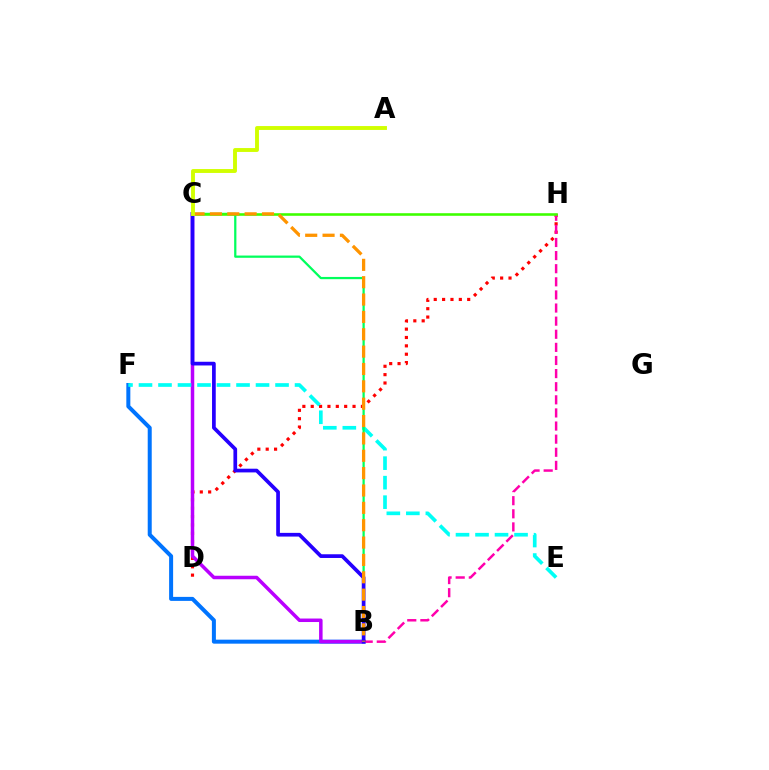{('B', 'F'): [{'color': '#0074ff', 'line_style': 'solid', 'thickness': 2.88}], ('D', 'H'): [{'color': '#ff0000', 'line_style': 'dotted', 'thickness': 2.27}], ('B', 'C'): [{'color': '#b900ff', 'line_style': 'solid', 'thickness': 2.52}, {'color': '#00ff5c', 'line_style': 'solid', 'thickness': 1.62}, {'color': '#2500ff', 'line_style': 'solid', 'thickness': 2.67}, {'color': '#ff9400', 'line_style': 'dashed', 'thickness': 2.36}], ('E', 'F'): [{'color': '#00fff6', 'line_style': 'dashed', 'thickness': 2.65}], ('B', 'H'): [{'color': '#ff00ac', 'line_style': 'dashed', 'thickness': 1.78}], ('C', 'H'): [{'color': '#3dff00', 'line_style': 'solid', 'thickness': 1.86}], ('A', 'C'): [{'color': '#d1ff00', 'line_style': 'solid', 'thickness': 2.8}]}